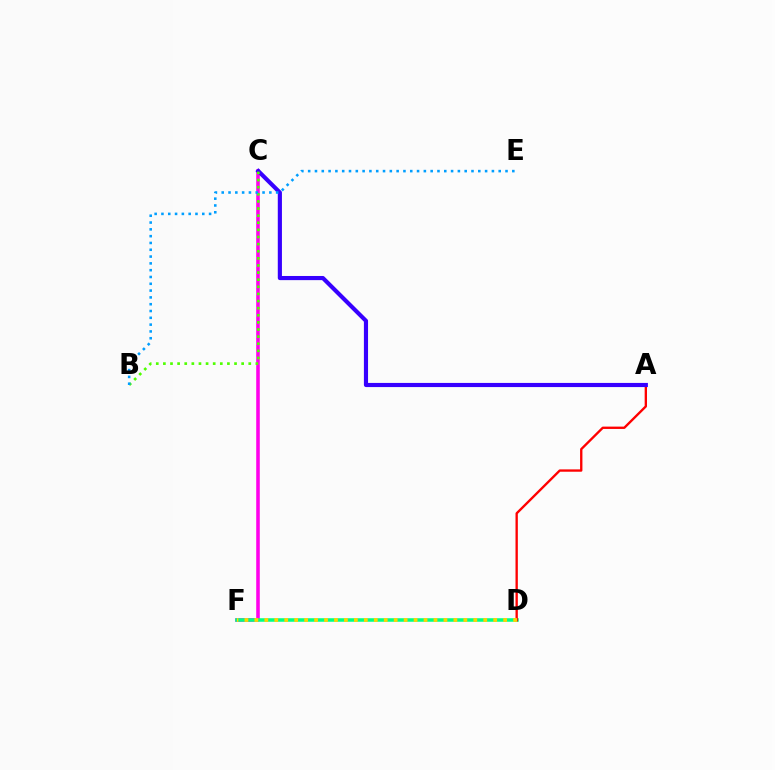{('C', 'F'): [{'color': '#ff00ed', 'line_style': 'solid', 'thickness': 2.57}], ('D', 'F'): [{'color': '#00ff86', 'line_style': 'solid', 'thickness': 2.55}, {'color': '#ffd500', 'line_style': 'dotted', 'thickness': 2.7}], ('A', 'D'): [{'color': '#ff0000', 'line_style': 'solid', 'thickness': 1.69}], ('A', 'C'): [{'color': '#3700ff', 'line_style': 'solid', 'thickness': 2.99}], ('B', 'C'): [{'color': '#4fff00', 'line_style': 'dotted', 'thickness': 1.93}], ('B', 'E'): [{'color': '#009eff', 'line_style': 'dotted', 'thickness': 1.85}]}